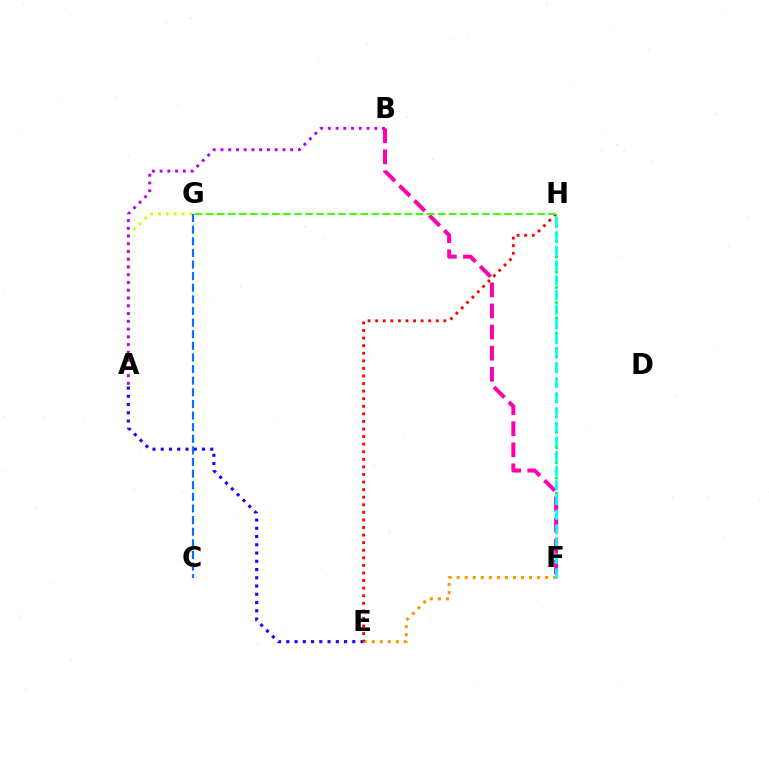{('A', 'E'): [{'color': '#2500ff', 'line_style': 'dotted', 'thickness': 2.24}], ('E', 'F'): [{'color': '#ff9400', 'line_style': 'dotted', 'thickness': 2.18}], ('F', 'H'): [{'color': '#00ff5c', 'line_style': 'dotted', 'thickness': 2.07}, {'color': '#00fff6', 'line_style': 'dashed', 'thickness': 1.99}], ('B', 'F'): [{'color': '#ff00ac', 'line_style': 'dashed', 'thickness': 2.87}], ('A', 'G'): [{'color': '#d1ff00', 'line_style': 'dotted', 'thickness': 2.14}], ('E', 'H'): [{'color': '#ff0000', 'line_style': 'dotted', 'thickness': 2.06}], ('C', 'G'): [{'color': '#0074ff', 'line_style': 'dashed', 'thickness': 1.58}], ('G', 'H'): [{'color': '#3dff00', 'line_style': 'dashed', 'thickness': 1.5}], ('A', 'B'): [{'color': '#b900ff', 'line_style': 'dotted', 'thickness': 2.1}]}